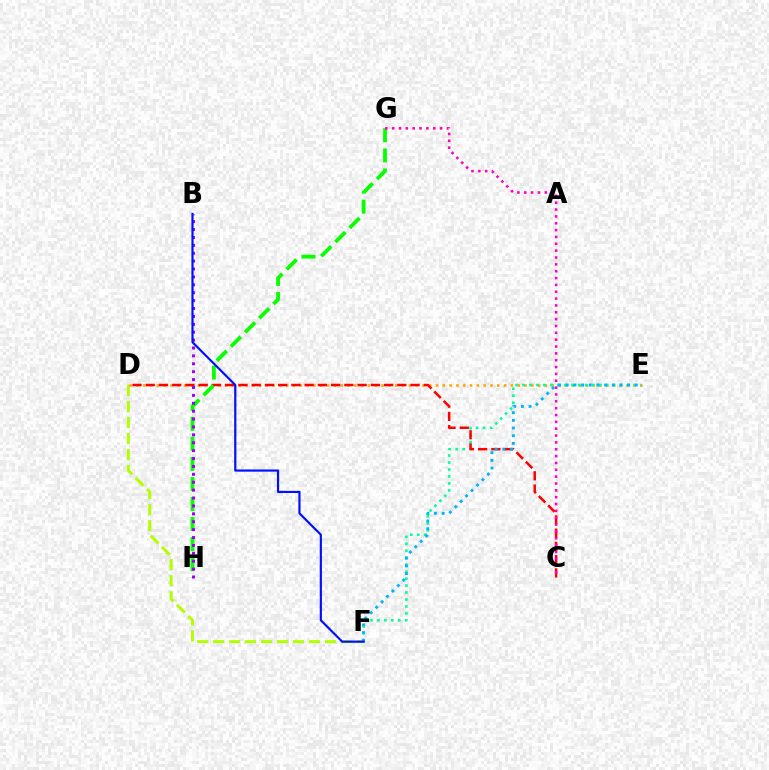{('D', 'F'): [{'color': '#b3ff00', 'line_style': 'dashed', 'thickness': 2.17}], ('D', 'E'): [{'color': '#ffa500', 'line_style': 'dotted', 'thickness': 1.85}], ('E', 'F'): [{'color': '#00ff9d', 'line_style': 'dotted', 'thickness': 1.89}, {'color': '#00b5ff', 'line_style': 'dotted', 'thickness': 2.08}], ('C', 'D'): [{'color': '#ff0000', 'line_style': 'dashed', 'thickness': 1.8}], ('G', 'H'): [{'color': '#08ff00', 'line_style': 'dashed', 'thickness': 2.72}], ('B', 'H'): [{'color': '#9b00ff', 'line_style': 'dotted', 'thickness': 2.15}], ('B', 'F'): [{'color': '#0010ff', 'line_style': 'solid', 'thickness': 1.57}], ('C', 'G'): [{'color': '#ff00bd', 'line_style': 'dotted', 'thickness': 1.86}]}